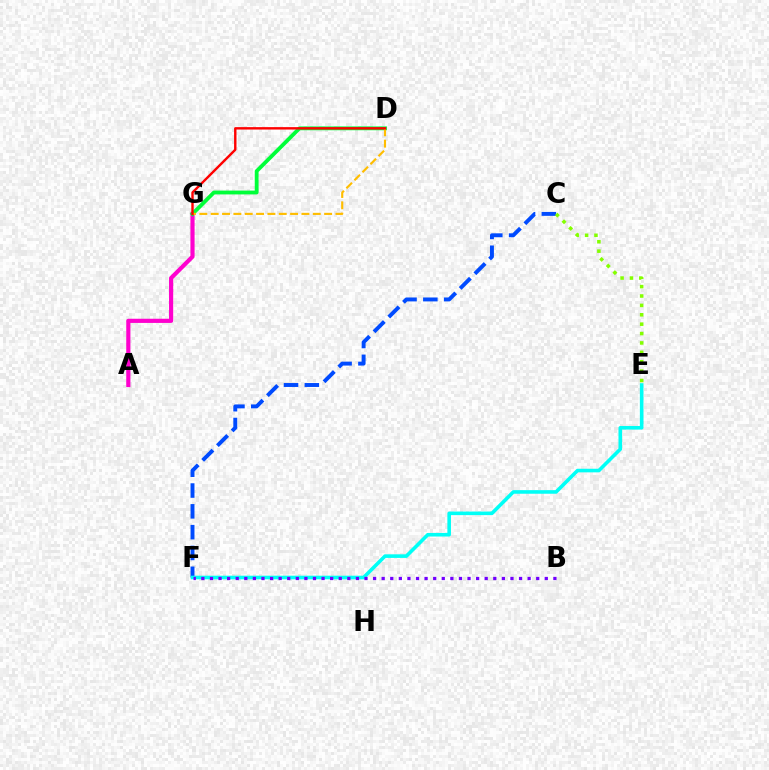{('A', 'G'): [{'color': '#ff00cf', 'line_style': 'solid', 'thickness': 3.0}], ('D', 'G'): [{'color': '#00ff39', 'line_style': 'solid', 'thickness': 2.76}, {'color': '#ffbd00', 'line_style': 'dashed', 'thickness': 1.54}, {'color': '#ff0000', 'line_style': 'solid', 'thickness': 1.73}], ('C', 'F'): [{'color': '#004bff', 'line_style': 'dashed', 'thickness': 2.83}], ('C', 'E'): [{'color': '#84ff00', 'line_style': 'dotted', 'thickness': 2.55}], ('E', 'F'): [{'color': '#00fff6', 'line_style': 'solid', 'thickness': 2.59}], ('B', 'F'): [{'color': '#7200ff', 'line_style': 'dotted', 'thickness': 2.33}]}